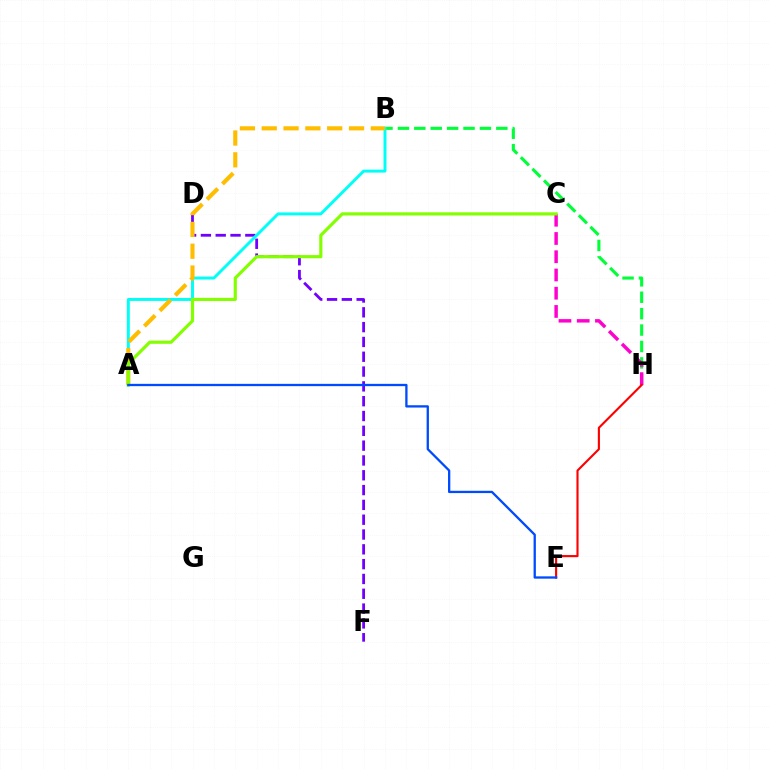{('B', 'H'): [{'color': '#00ff39', 'line_style': 'dashed', 'thickness': 2.23}], ('D', 'F'): [{'color': '#7200ff', 'line_style': 'dashed', 'thickness': 2.01}], ('A', 'B'): [{'color': '#00fff6', 'line_style': 'solid', 'thickness': 2.13}, {'color': '#ffbd00', 'line_style': 'dashed', 'thickness': 2.96}], ('C', 'H'): [{'color': '#ff00cf', 'line_style': 'dashed', 'thickness': 2.48}], ('E', 'H'): [{'color': '#ff0000', 'line_style': 'solid', 'thickness': 1.53}], ('A', 'C'): [{'color': '#84ff00', 'line_style': 'solid', 'thickness': 2.28}], ('A', 'E'): [{'color': '#004bff', 'line_style': 'solid', 'thickness': 1.66}]}